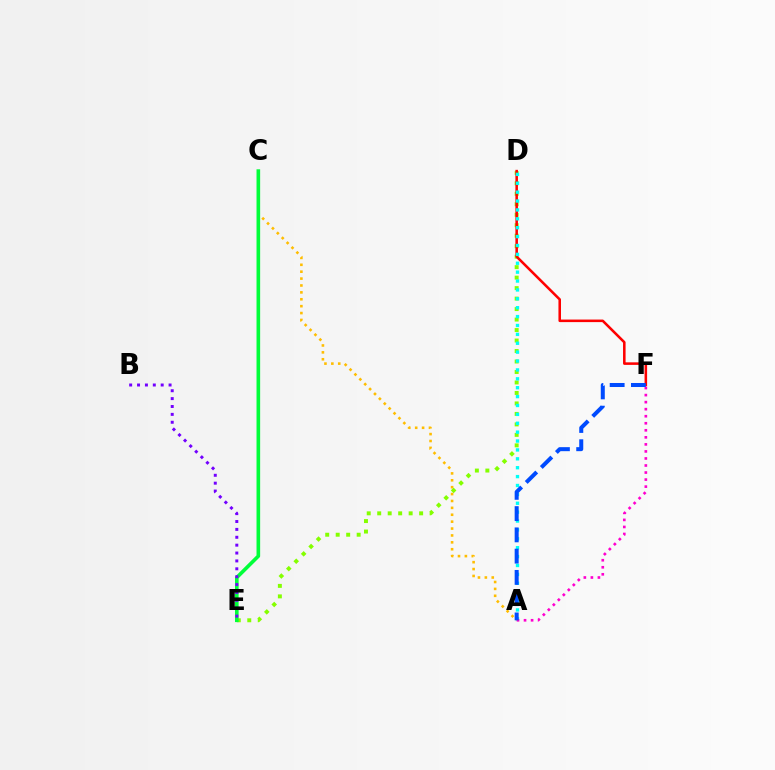{('A', 'C'): [{'color': '#ffbd00', 'line_style': 'dotted', 'thickness': 1.87}], ('D', 'E'): [{'color': '#84ff00', 'line_style': 'dotted', 'thickness': 2.85}], ('C', 'E'): [{'color': '#00ff39', 'line_style': 'solid', 'thickness': 2.61}], ('D', 'F'): [{'color': '#ff0000', 'line_style': 'solid', 'thickness': 1.83}], ('A', 'D'): [{'color': '#00fff6', 'line_style': 'dotted', 'thickness': 2.42}], ('A', 'F'): [{'color': '#ff00cf', 'line_style': 'dotted', 'thickness': 1.91}, {'color': '#004bff', 'line_style': 'dashed', 'thickness': 2.89}], ('B', 'E'): [{'color': '#7200ff', 'line_style': 'dotted', 'thickness': 2.14}]}